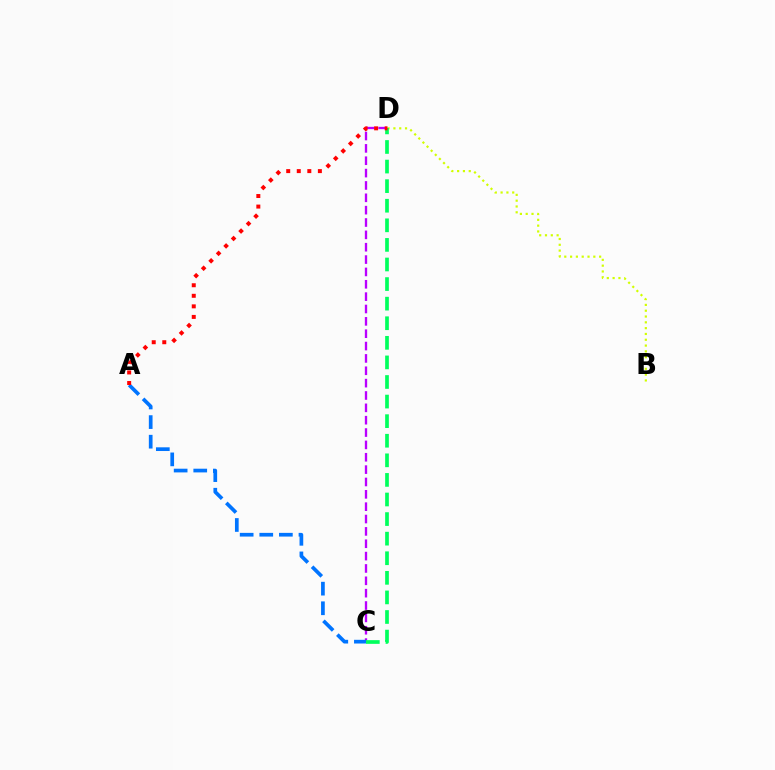{('B', 'D'): [{'color': '#d1ff00', 'line_style': 'dotted', 'thickness': 1.58}], ('C', 'D'): [{'color': '#b900ff', 'line_style': 'dashed', 'thickness': 1.68}, {'color': '#00ff5c', 'line_style': 'dashed', 'thickness': 2.66}], ('A', 'C'): [{'color': '#0074ff', 'line_style': 'dashed', 'thickness': 2.66}], ('A', 'D'): [{'color': '#ff0000', 'line_style': 'dotted', 'thickness': 2.87}]}